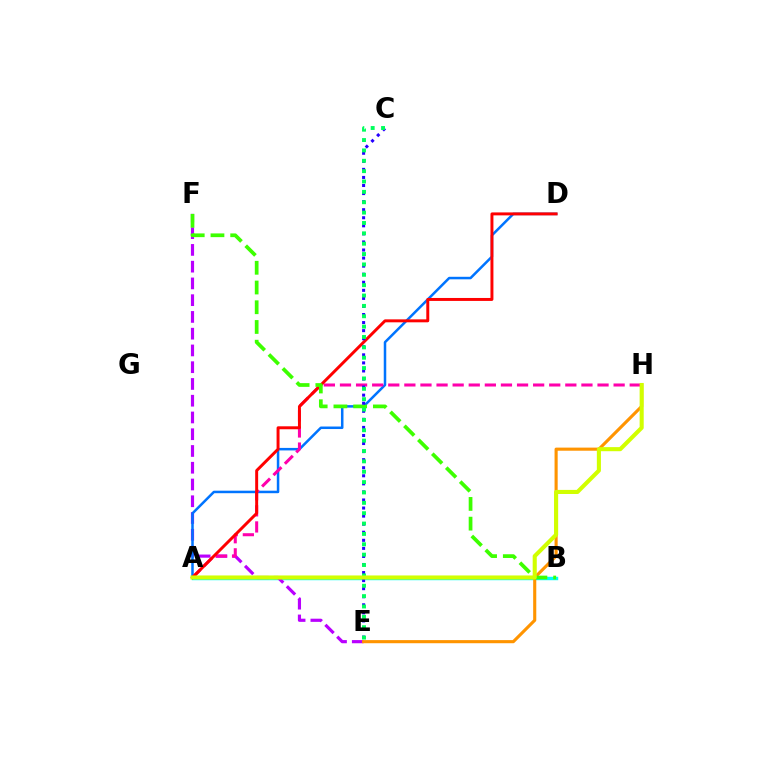{('A', 'B'): [{'color': '#00fff6', 'line_style': 'solid', 'thickness': 2.47}], ('E', 'F'): [{'color': '#b900ff', 'line_style': 'dashed', 'thickness': 2.28}], ('A', 'D'): [{'color': '#0074ff', 'line_style': 'solid', 'thickness': 1.81}, {'color': '#ff0000', 'line_style': 'solid', 'thickness': 2.13}], ('A', 'H'): [{'color': '#ff00ac', 'line_style': 'dashed', 'thickness': 2.19}, {'color': '#d1ff00', 'line_style': 'solid', 'thickness': 2.94}], ('E', 'H'): [{'color': '#ff9400', 'line_style': 'solid', 'thickness': 2.24}], ('B', 'F'): [{'color': '#3dff00', 'line_style': 'dashed', 'thickness': 2.68}], ('C', 'E'): [{'color': '#2500ff', 'line_style': 'dotted', 'thickness': 2.19}, {'color': '#00ff5c', 'line_style': 'dotted', 'thickness': 2.82}]}